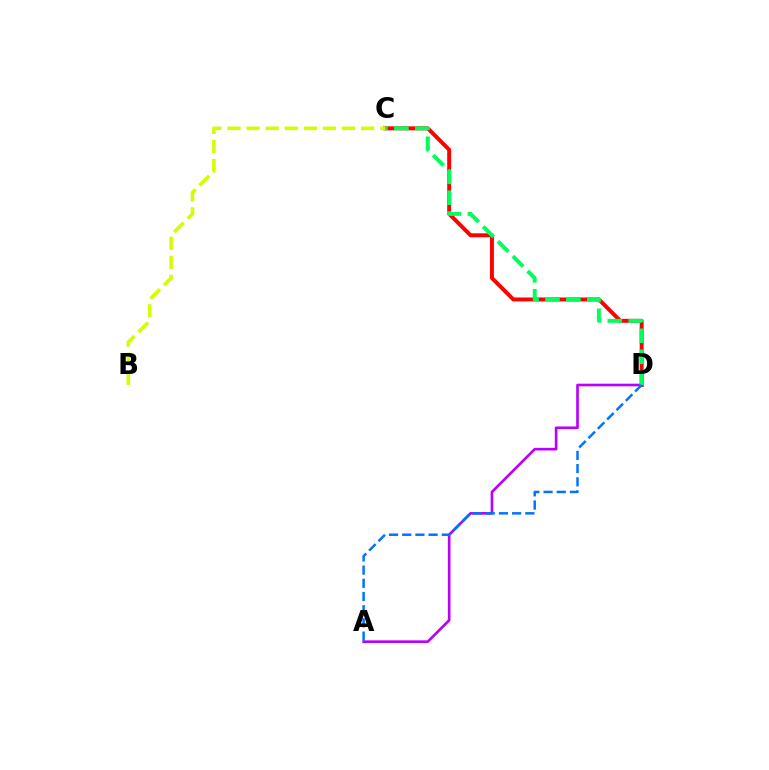{('C', 'D'): [{'color': '#ff0000', 'line_style': 'solid', 'thickness': 2.85}, {'color': '#00ff5c', 'line_style': 'dashed', 'thickness': 2.84}], ('A', 'D'): [{'color': '#b900ff', 'line_style': 'solid', 'thickness': 1.9}, {'color': '#0074ff', 'line_style': 'dashed', 'thickness': 1.79}], ('B', 'C'): [{'color': '#d1ff00', 'line_style': 'dashed', 'thickness': 2.59}]}